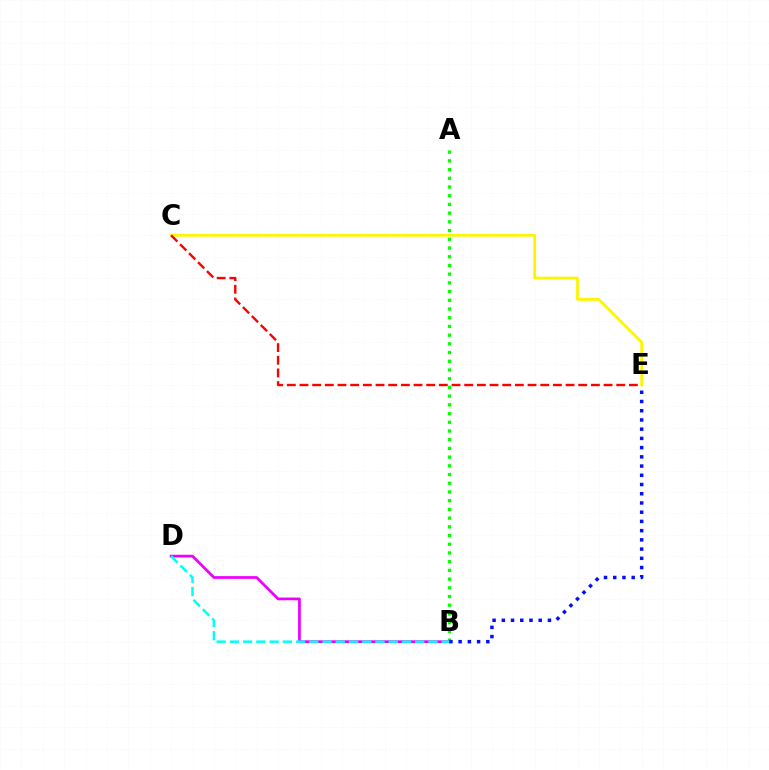{('A', 'B'): [{'color': '#08ff00', 'line_style': 'dotted', 'thickness': 2.37}], ('B', 'D'): [{'color': '#ee00ff', 'line_style': 'solid', 'thickness': 1.97}, {'color': '#00fff6', 'line_style': 'dashed', 'thickness': 1.8}], ('B', 'E'): [{'color': '#0010ff', 'line_style': 'dotted', 'thickness': 2.51}], ('C', 'E'): [{'color': '#fcf500', 'line_style': 'solid', 'thickness': 1.99}, {'color': '#ff0000', 'line_style': 'dashed', 'thickness': 1.72}]}